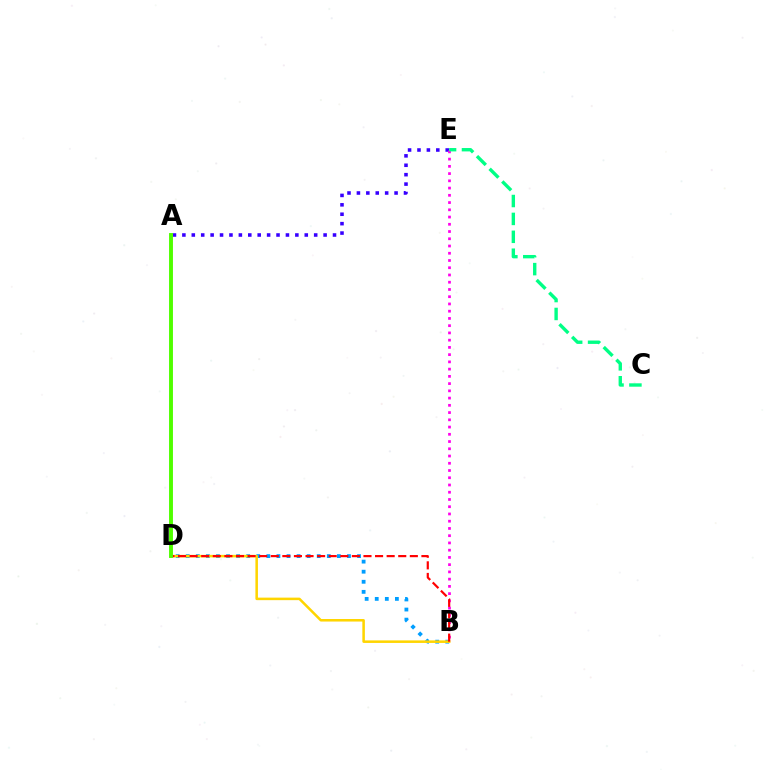{('A', 'E'): [{'color': '#3700ff', 'line_style': 'dotted', 'thickness': 2.56}], ('B', 'E'): [{'color': '#ff00ed', 'line_style': 'dotted', 'thickness': 1.97}], ('B', 'D'): [{'color': '#009eff', 'line_style': 'dotted', 'thickness': 2.74}, {'color': '#ffd500', 'line_style': 'solid', 'thickness': 1.83}, {'color': '#ff0000', 'line_style': 'dashed', 'thickness': 1.57}], ('C', 'E'): [{'color': '#00ff86', 'line_style': 'dashed', 'thickness': 2.43}], ('A', 'D'): [{'color': '#4fff00', 'line_style': 'solid', 'thickness': 2.81}]}